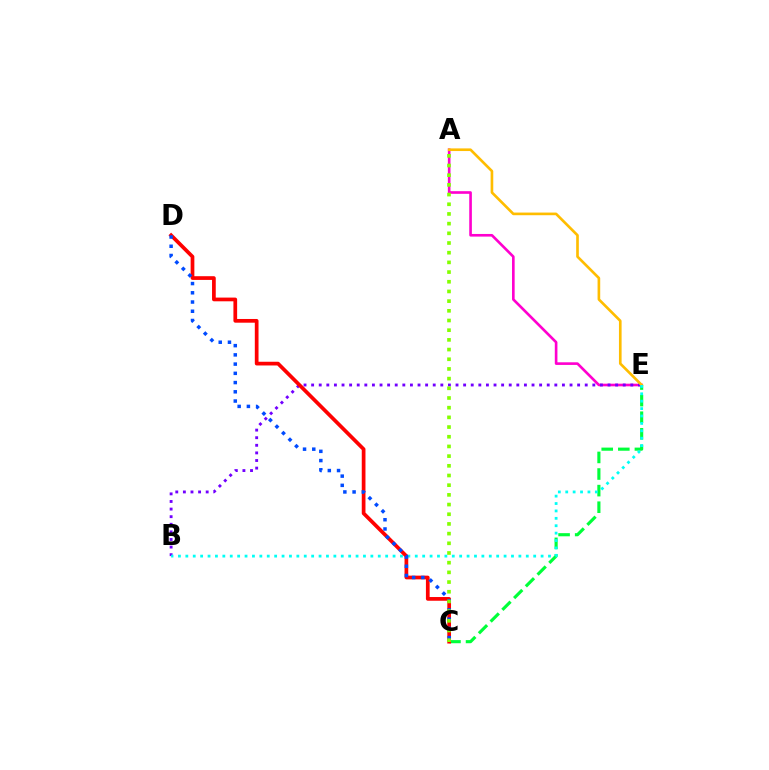{('C', 'E'): [{'color': '#00ff39', 'line_style': 'dashed', 'thickness': 2.25}], ('A', 'E'): [{'color': '#ff00cf', 'line_style': 'solid', 'thickness': 1.9}, {'color': '#ffbd00', 'line_style': 'solid', 'thickness': 1.91}], ('B', 'E'): [{'color': '#7200ff', 'line_style': 'dotted', 'thickness': 2.06}, {'color': '#00fff6', 'line_style': 'dotted', 'thickness': 2.01}], ('C', 'D'): [{'color': '#ff0000', 'line_style': 'solid', 'thickness': 2.68}, {'color': '#004bff', 'line_style': 'dotted', 'thickness': 2.51}], ('A', 'C'): [{'color': '#84ff00', 'line_style': 'dotted', 'thickness': 2.63}]}